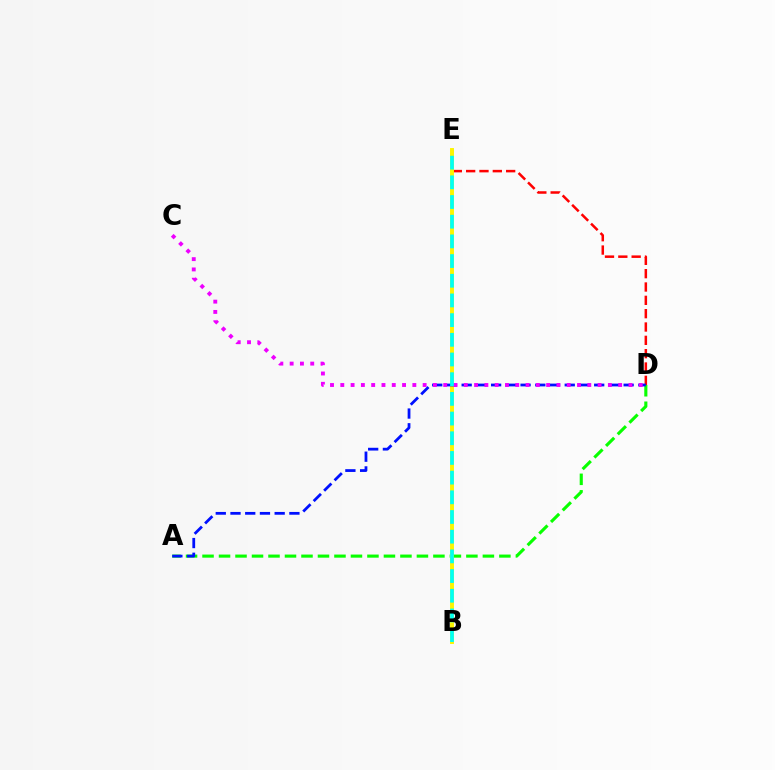{('A', 'D'): [{'color': '#08ff00', 'line_style': 'dashed', 'thickness': 2.24}, {'color': '#0010ff', 'line_style': 'dashed', 'thickness': 2.0}], ('D', 'E'): [{'color': '#ff0000', 'line_style': 'dashed', 'thickness': 1.81}], ('B', 'E'): [{'color': '#fcf500', 'line_style': 'solid', 'thickness': 2.82}, {'color': '#00fff6', 'line_style': 'dashed', 'thickness': 2.67}], ('C', 'D'): [{'color': '#ee00ff', 'line_style': 'dotted', 'thickness': 2.8}]}